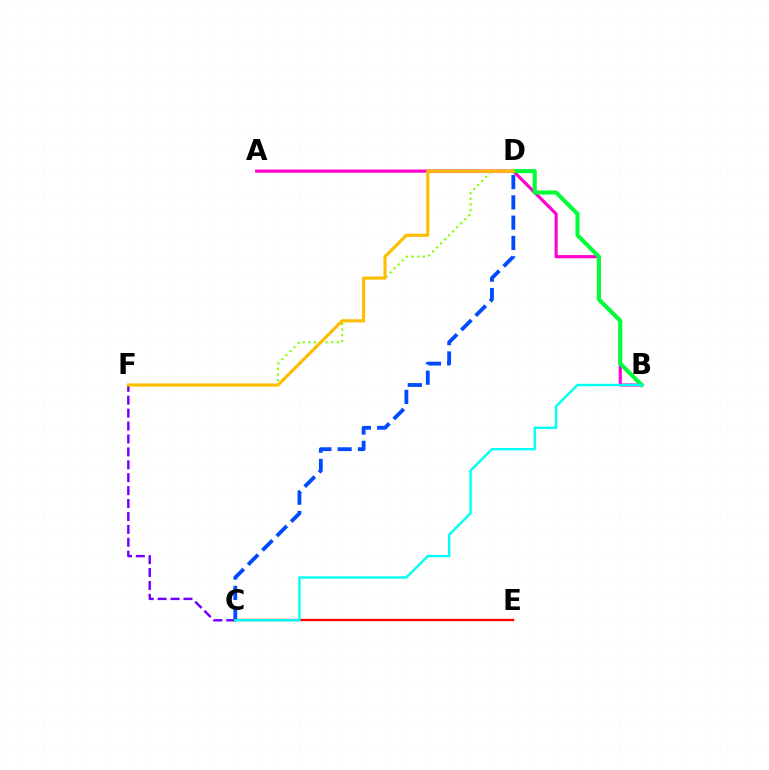{('C', 'F'): [{'color': '#7200ff', 'line_style': 'dashed', 'thickness': 1.75}], ('A', 'B'): [{'color': '#ff00cf', 'line_style': 'solid', 'thickness': 2.27}], ('B', 'D'): [{'color': '#00ff39', 'line_style': 'solid', 'thickness': 2.93}], ('C', 'E'): [{'color': '#ff0000', 'line_style': 'solid', 'thickness': 1.68}], ('D', 'F'): [{'color': '#84ff00', 'line_style': 'dotted', 'thickness': 1.54}, {'color': '#ffbd00', 'line_style': 'solid', 'thickness': 2.26}], ('C', 'D'): [{'color': '#004bff', 'line_style': 'dashed', 'thickness': 2.76}], ('B', 'C'): [{'color': '#00fff6', 'line_style': 'solid', 'thickness': 1.74}]}